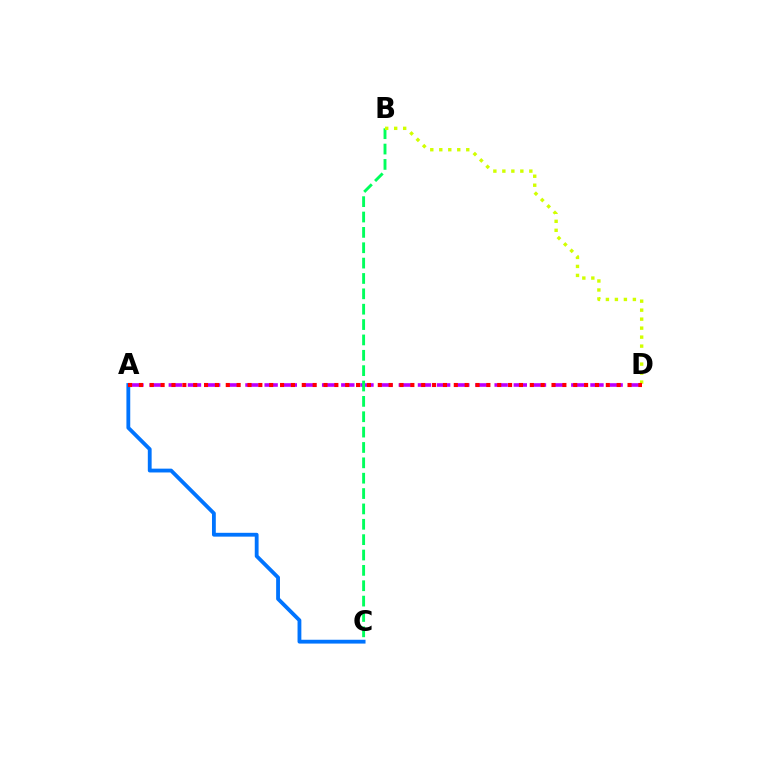{('A', 'D'): [{'color': '#b900ff', 'line_style': 'dashed', 'thickness': 2.6}, {'color': '#ff0000', 'line_style': 'dotted', 'thickness': 2.95}], ('B', 'C'): [{'color': '#00ff5c', 'line_style': 'dashed', 'thickness': 2.09}], ('B', 'D'): [{'color': '#d1ff00', 'line_style': 'dotted', 'thickness': 2.44}], ('A', 'C'): [{'color': '#0074ff', 'line_style': 'solid', 'thickness': 2.75}]}